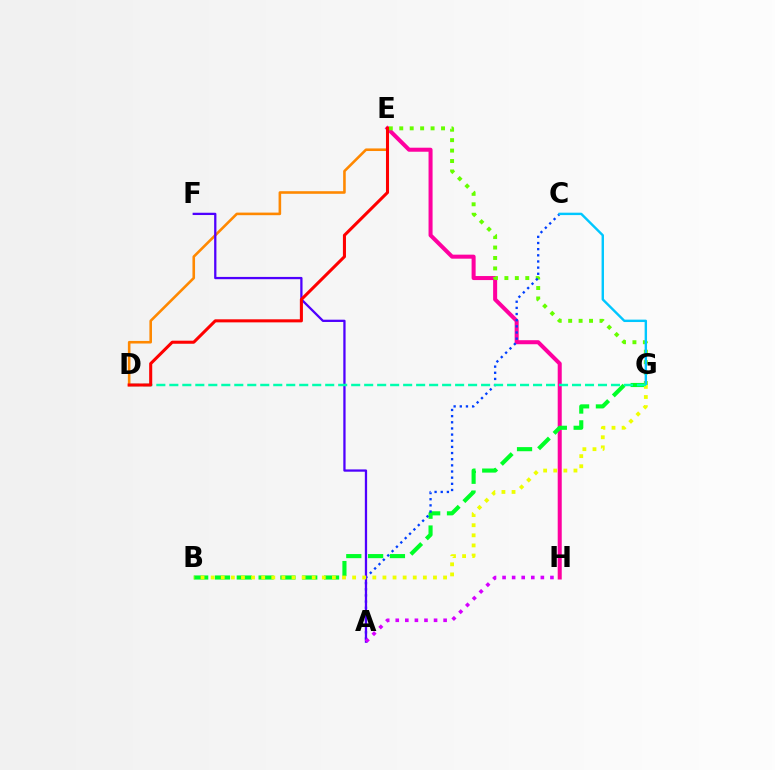{('E', 'H'): [{'color': '#ff00a0', 'line_style': 'solid', 'thickness': 2.9}], ('B', 'G'): [{'color': '#00ff27', 'line_style': 'dashed', 'thickness': 2.96}, {'color': '#eeff00', 'line_style': 'dotted', 'thickness': 2.75}], ('E', 'G'): [{'color': '#66ff00', 'line_style': 'dotted', 'thickness': 2.84}], ('D', 'E'): [{'color': '#ff8800', 'line_style': 'solid', 'thickness': 1.87}, {'color': '#ff0000', 'line_style': 'solid', 'thickness': 2.2}], ('A', 'C'): [{'color': '#003fff', 'line_style': 'dotted', 'thickness': 1.67}], ('C', 'G'): [{'color': '#00c7ff', 'line_style': 'solid', 'thickness': 1.73}], ('A', 'F'): [{'color': '#4f00ff', 'line_style': 'solid', 'thickness': 1.64}], ('D', 'G'): [{'color': '#00ffaf', 'line_style': 'dashed', 'thickness': 1.76}], ('A', 'H'): [{'color': '#d600ff', 'line_style': 'dotted', 'thickness': 2.6}]}